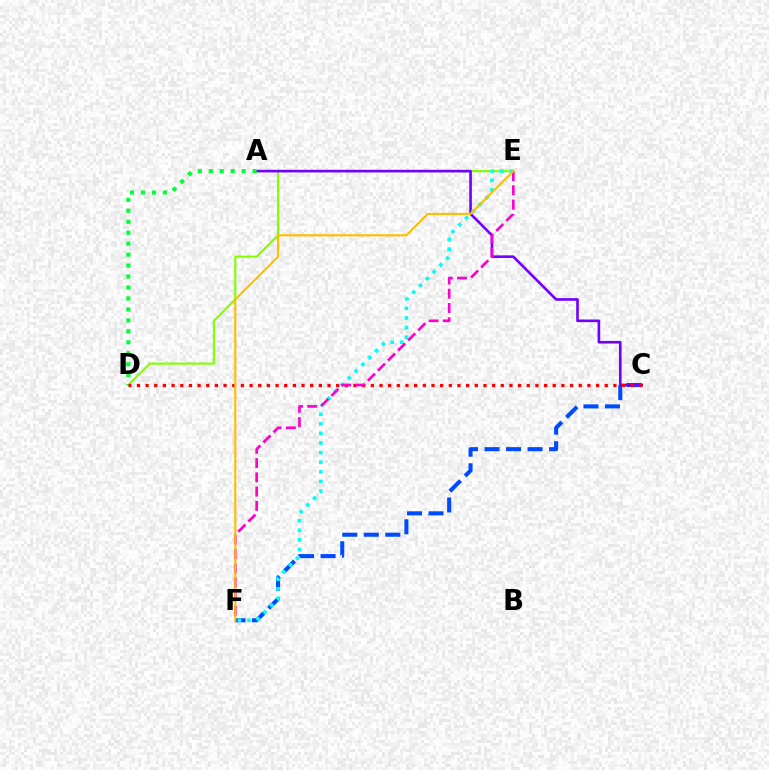{('D', 'E'): [{'color': '#84ff00', 'line_style': 'solid', 'thickness': 1.53}], ('C', 'F'): [{'color': '#004bff', 'line_style': 'dashed', 'thickness': 2.92}], ('A', 'C'): [{'color': '#7200ff', 'line_style': 'solid', 'thickness': 1.89}], ('A', 'D'): [{'color': '#00ff39', 'line_style': 'dotted', 'thickness': 2.98}], ('C', 'D'): [{'color': '#ff0000', 'line_style': 'dotted', 'thickness': 2.35}], ('E', 'F'): [{'color': '#00fff6', 'line_style': 'dotted', 'thickness': 2.61}, {'color': '#ff00cf', 'line_style': 'dashed', 'thickness': 1.94}, {'color': '#ffbd00', 'line_style': 'solid', 'thickness': 1.52}]}